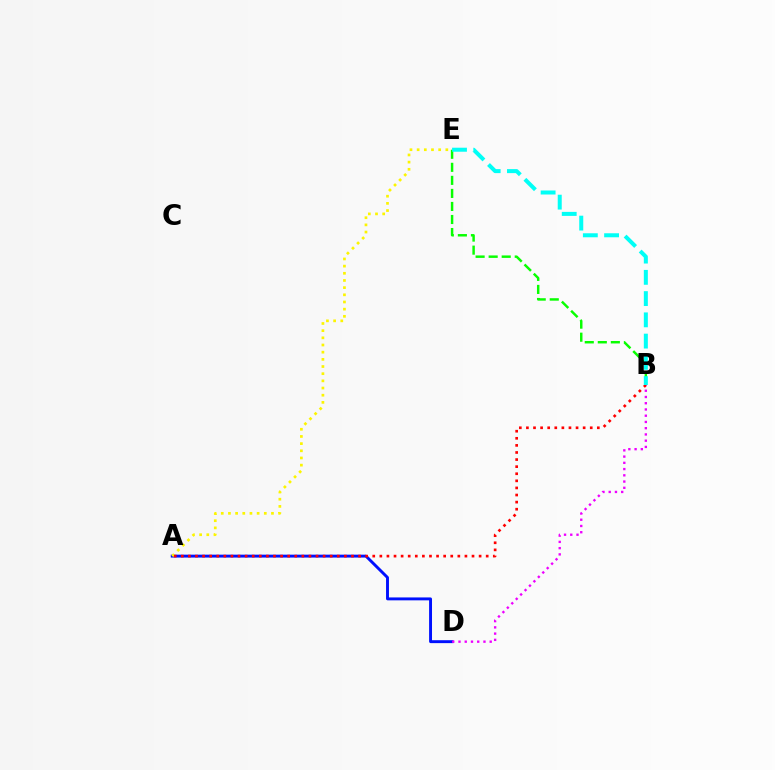{('A', 'D'): [{'color': '#0010ff', 'line_style': 'solid', 'thickness': 2.1}], ('A', 'E'): [{'color': '#fcf500', 'line_style': 'dotted', 'thickness': 1.95}], ('B', 'D'): [{'color': '#ee00ff', 'line_style': 'dotted', 'thickness': 1.7}], ('B', 'E'): [{'color': '#08ff00', 'line_style': 'dashed', 'thickness': 1.77}, {'color': '#00fff6', 'line_style': 'dashed', 'thickness': 2.89}], ('A', 'B'): [{'color': '#ff0000', 'line_style': 'dotted', 'thickness': 1.93}]}